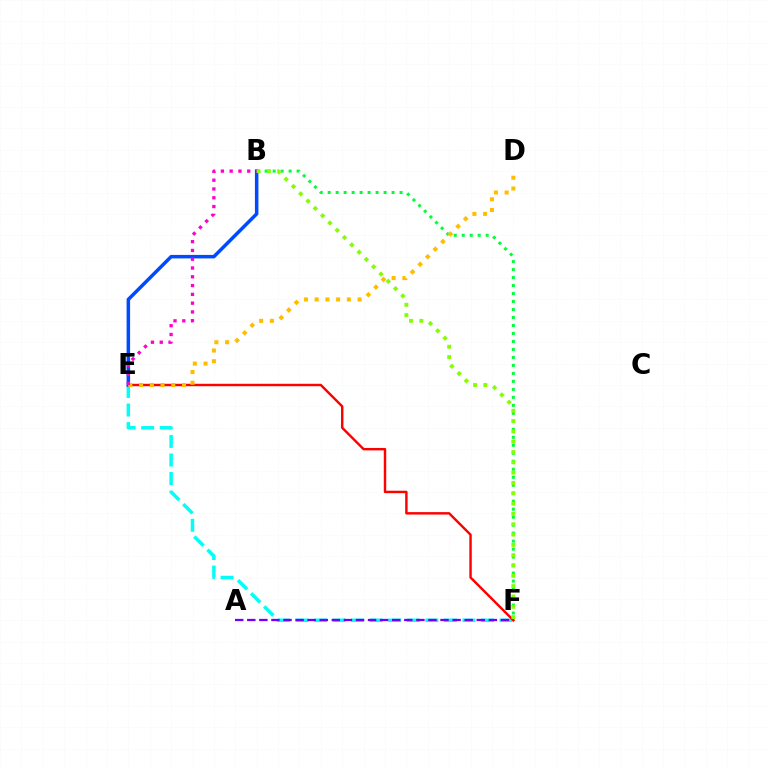{('B', 'F'): [{'color': '#00ff39', 'line_style': 'dotted', 'thickness': 2.17}, {'color': '#84ff00', 'line_style': 'dotted', 'thickness': 2.8}], ('E', 'F'): [{'color': '#00fff6', 'line_style': 'dashed', 'thickness': 2.52}, {'color': '#ff0000', 'line_style': 'solid', 'thickness': 1.75}], ('A', 'F'): [{'color': '#7200ff', 'line_style': 'dashed', 'thickness': 1.64}], ('B', 'E'): [{'color': '#004bff', 'line_style': 'solid', 'thickness': 2.53}, {'color': '#ff00cf', 'line_style': 'dotted', 'thickness': 2.39}], ('D', 'E'): [{'color': '#ffbd00', 'line_style': 'dotted', 'thickness': 2.92}]}